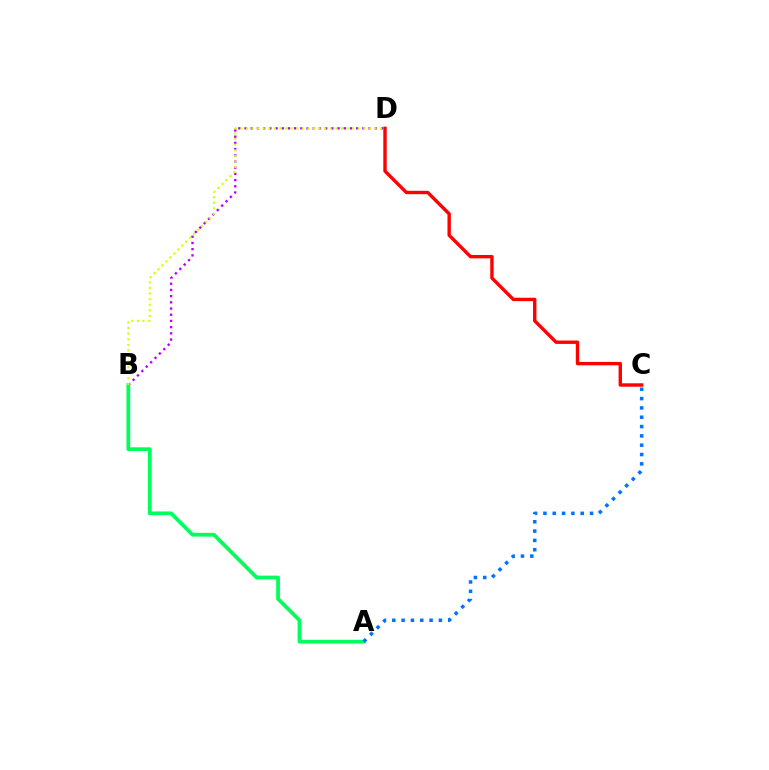{('B', 'D'): [{'color': '#b900ff', 'line_style': 'dotted', 'thickness': 1.68}, {'color': '#d1ff00', 'line_style': 'dotted', 'thickness': 1.52}], ('A', 'B'): [{'color': '#00ff5c', 'line_style': 'solid', 'thickness': 2.71}], ('A', 'C'): [{'color': '#0074ff', 'line_style': 'dotted', 'thickness': 2.53}], ('C', 'D'): [{'color': '#ff0000', 'line_style': 'solid', 'thickness': 2.44}]}